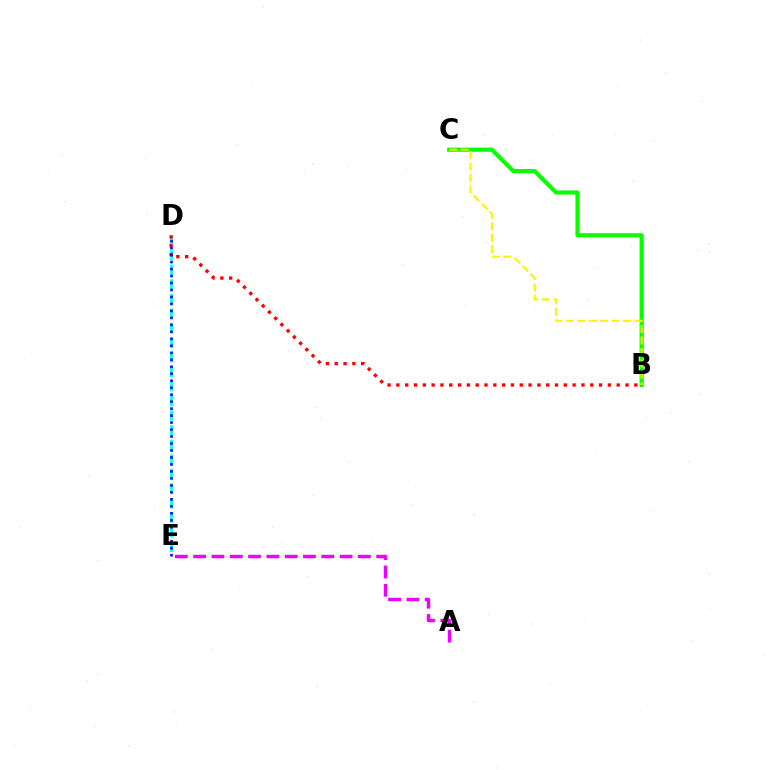{('B', 'C'): [{'color': '#08ff00', 'line_style': 'solid', 'thickness': 2.99}, {'color': '#fcf500', 'line_style': 'dashed', 'thickness': 1.55}], ('D', 'E'): [{'color': '#00fff6', 'line_style': 'dashed', 'thickness': 1.98}, {'color': '#0010ff', 'line_style': 'dotted', 'thickness': 1.9}], ('A', 'E'): [{'color': '#ee00ff', 'line_style': 'dashed', 'thickness': 2.49}], ('B', 'D'): [{'color': '#ff0000', 'line_style': 'dotted', 'thickness': 2.39}]}